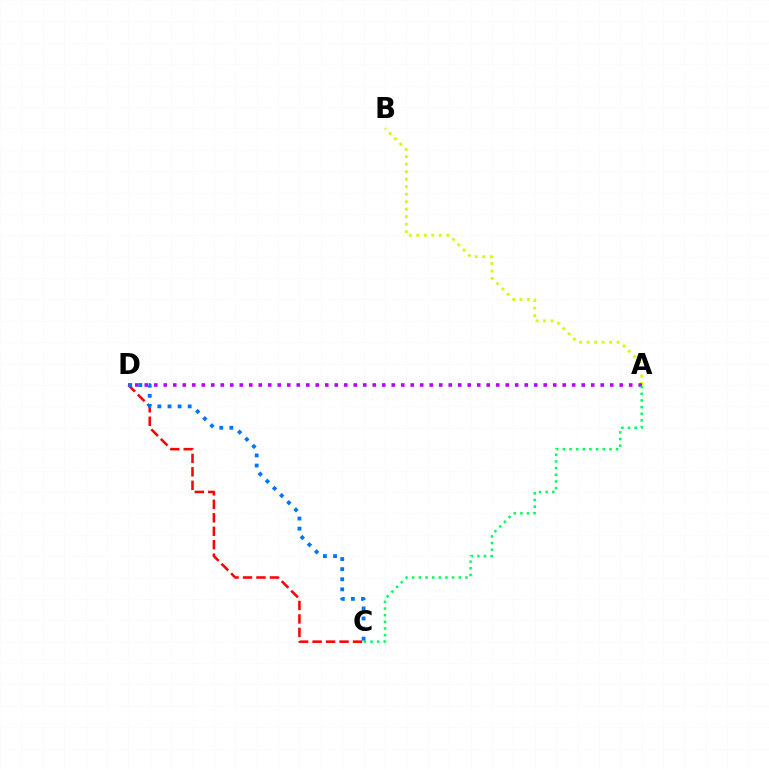{('A', 'B'): [{'color': '#d1ff00', 'line_style': 'dotted', 'thickness': 2.04}], ('A', 'D'): [{'color': '#b900ff', 'line_style': 'dotted', 'thickness': 2.58}], ('A', 'C'): [{'color': '#00ff5c', 'line_style': 'dotted', 'thickness': 1.81}], ('C', 'D'): [{'color': '#ff0000', 'line_style': 'dashed', 'thickness': 1.83}, {'color': '#0074ff', 'line_style': 'dotted', 'thickness': 2.75}]}